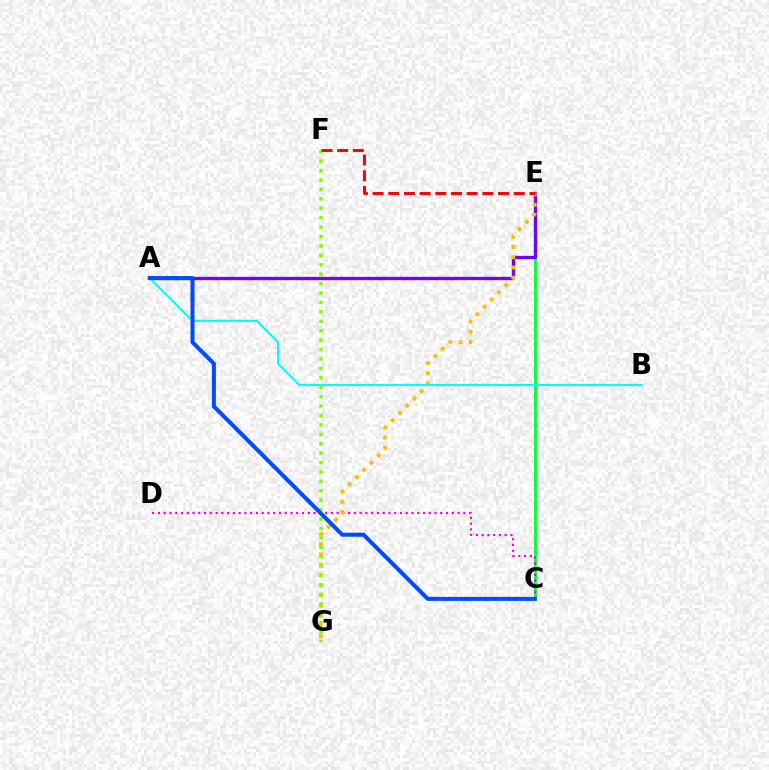{('C', 'E'): [{'color': '#00ff39', 'line_style': 'solid', 'thickness': 2.02}], ('C', 'D'): [{'color': '#ff00cf', 'line_style': 'dotted', 'thickness': 1.57}], ('A', 'E'): [{'color': '#7200ff', 'line_style': 'solid', 'thickness': 2.4}], ('E', 'G'): [{'color': '#ffbd00', 'line_style': 'dotted', 'thickness': 2.78}], ('F', 'G'): [{'color': '#84ff00', 'line_style': 'dotted', 'thickness': 2.56}], ('A', 'B'): [{'color': '#00fff6', 'line_style': 'solid', 'thickness': 1.55}], ('A', 'C'): [{'color': '#004bff', 'line_style': 'solid', 'thickness': 2.9}], ('E', 'F'): [{'color': '#ff0000', 'line_style': 'dashed', 'thickness': 2.13}]}